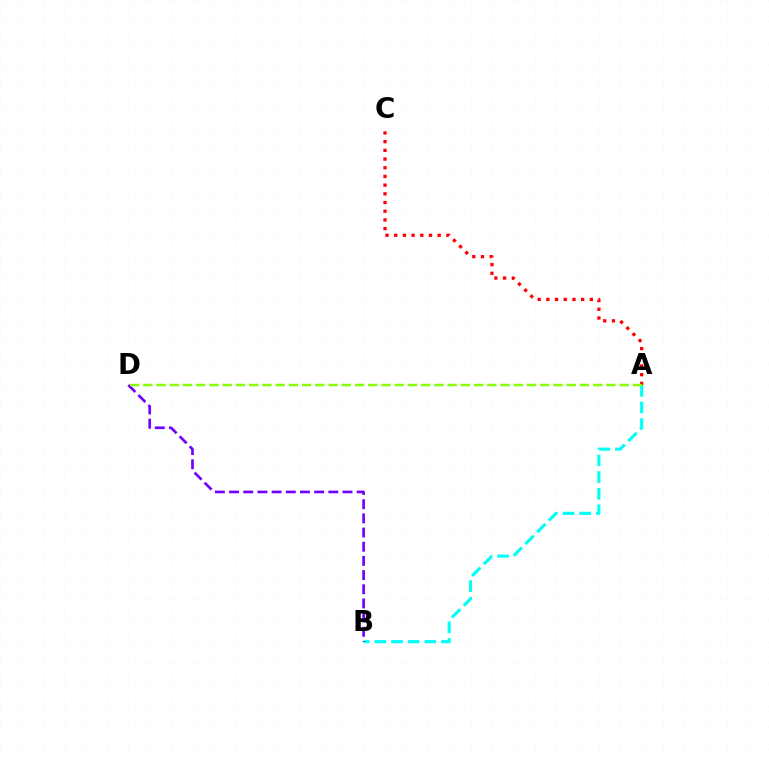{('A', 'B'): [{'color': '#00fff6', 'line_style': 'dashed', 'thickness': 2.26}], ('B', 'D'): [{'color': '#7200ff', 'line_style': 'dashed', 'thickness': 1.93}], ('A', 'C'): [{'color': '#ff0000', 'line_style': 'dotted', 'thickness': 2.36}], ('A', 'D'): [{'color': '#84ff00', 'line_style': 'dashed', 'thickness': 1.8}]}